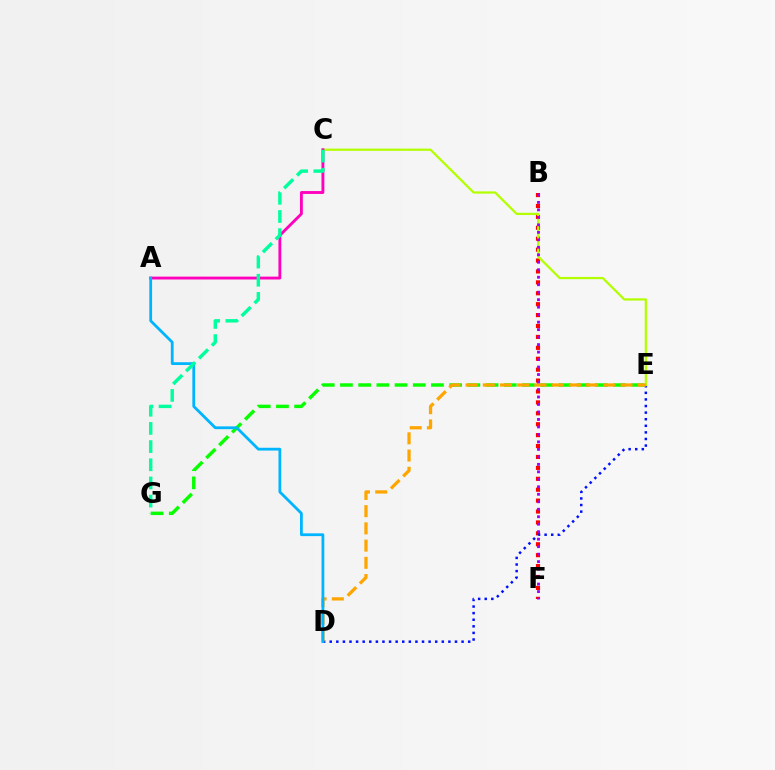{('E', 'G'): [{'color': '#08ff00', 'line_style': 'dashed', 'thickness': 2.47}], ('B', 'F'): [{'color': '#ff0000', 'line_style': 'dotted', 'thickness': 2.96}, {'color': '#9b00ff', 'line_style': 'dotted', 'thickness': 2.03}], ('D', 'E'): [{'color': '#0010ff', 'line_style': 'dotted', 'thickness': 1.79}, {'color': '#ffa500', 'line_style': 'dashed', 'thickness': 2.34}], ('C', 'E'): [{'color': '#b3ff00', 'line_style': 'solid', 'thickness': 1.61}], ('A', 'C'): [{'color': '#ff00bd', 'line_style': 'solid', 'thickness': 2.07}], ('A', 'D'): [{'color': '#00b5ff', 'line_style': 'solid', 'thickness': 2.01}], ('C', 'G'): [{'color': '#00ff9d', 'line_style': 'dashed', 'thickness': 2.47}]}